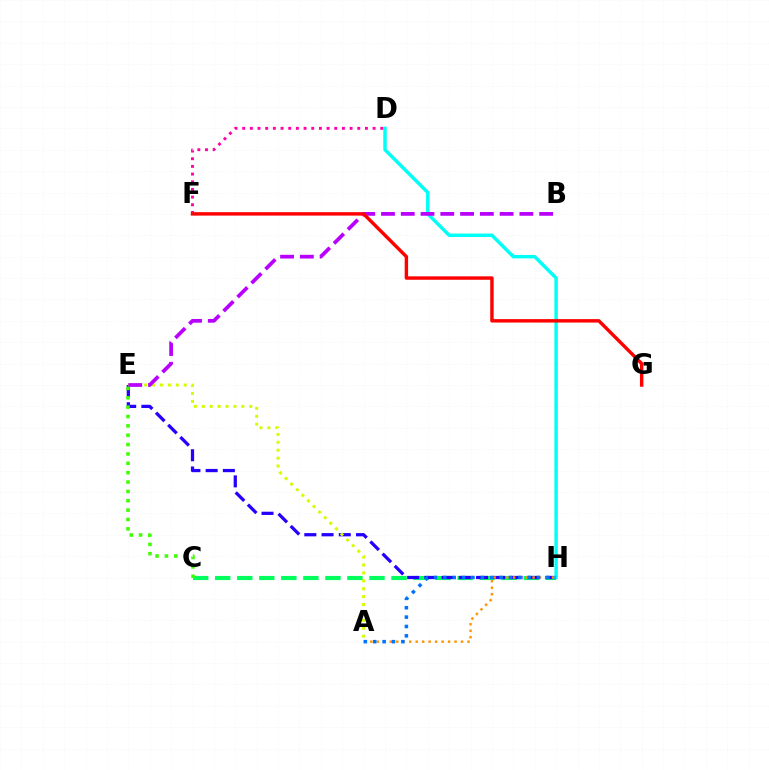{('C', 'H'): [{'color': '#00ff5c', 'line_style': 'dashed', 'thickness': 2.99}], ('E', 'H'): [{'color': '#2500ff', 'line_style': 'dashed', 'thickness': 2.34}], ('A', 'H'): [{'color': '#ff9400', 'line_style': 'dotted', 'thickness': 1.76}, {'color': '#0074ff', 'line_style': 'dotted', 'thickness': 2.54}], ('D', 'H'): [{'color': '#00fff6', 'line_style': 'solid', 'thickness': 2.48}], ('A', 'E'): [{'color': '#d1ff00', 'line_style': 'dotted', 'thickness': 2.15}], ('B', 'E'): [{'color': '#b900ff', 'line_style': 'dashed', 'thickness': 2.69}], ('C', 'E'): [{'color': '#3dff00', 'line_style': 'dotted', 'thickness': 2.54}], ('D', 'F'): [{'color': '#ff00ac', 'line_style': 'dotted', 'thickness': 2.08}], ('F', 'G'): [{'color': '#ff0000', 'line_style': 'solid', 'thickness': 2.47}]}